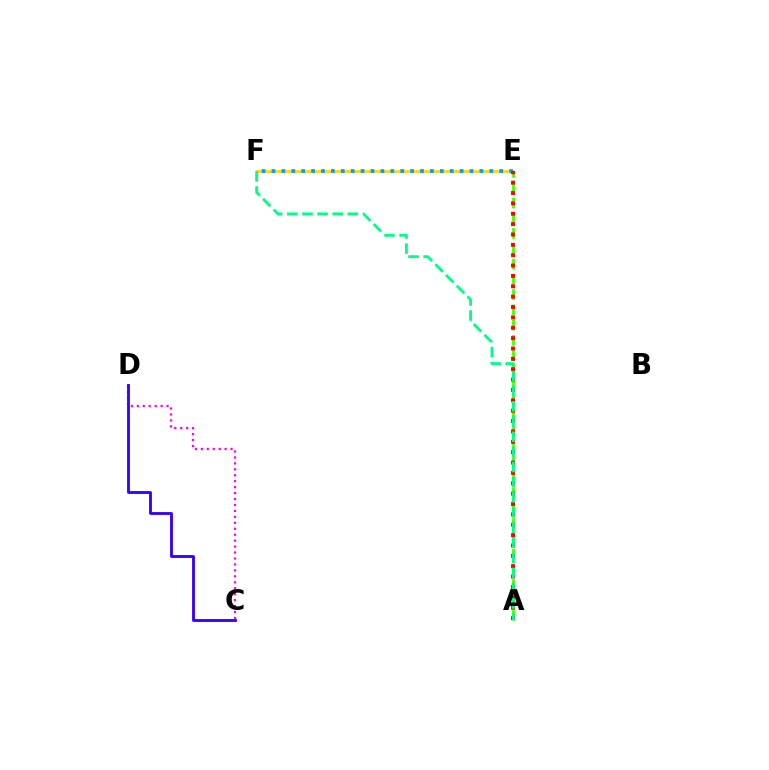{('A', 'E'): [{'color': '#4fff00', 'line_style': 'dashed', 'thickness': 2.07}, {'color': '#ff0000', 'line_style': 'dotted', 'thickness': 2.82}], ('E', 'F'): [{'color': '#ffd500', 'line_style': 'solid', 'thickness': 1.91}, {'color': '#009eff', 'line_style': 'dotted', 'thickness': 2.69}], ('C', 'D'): [{'color': '#ff00ed', 'line_style': 'dotted', 'thickness': 1.61}, {'color': '#3700ff', 'line_style': 'solid', 'thickness': 2.06}], ('A', 'F'): [{'color': '#00ff86', 'line_style': 'dashed', 'thickness': 2.06}]}